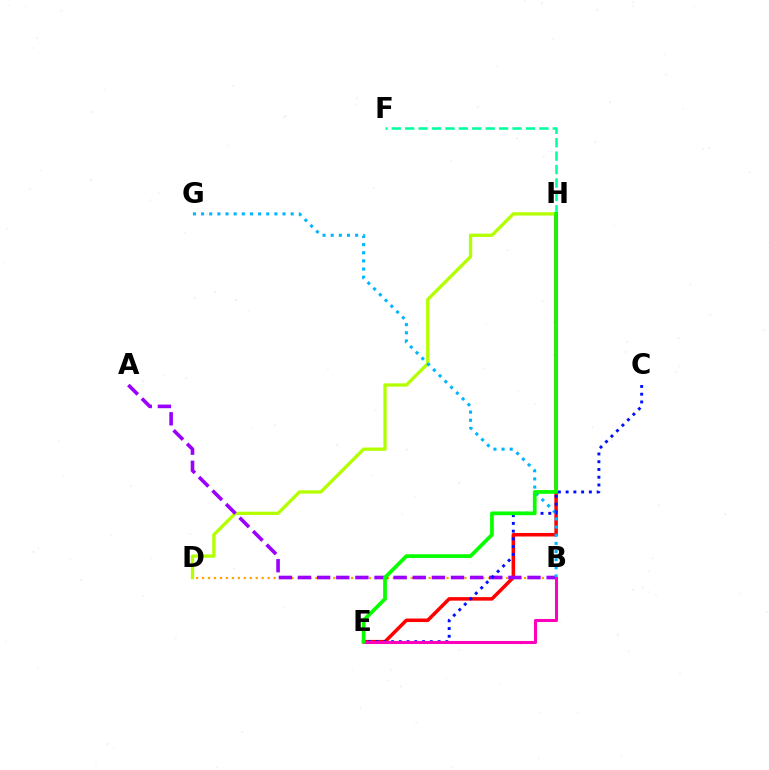{('B', 'D'): [{'color': '#ffa500', 'line_style': 'dotted', 'thickness': 1.62}], ('E', 'H'): [{'color': '#ff0000', 'line_style': 'solid', 'thickness': 2.54}, {'color': '#08ff00', 'line_style': 'solid', 'thickness': 2.69}], ('D', 'H'): [{'color': '#b3ff00', 'line_style': 'solid', 'thickness': 2.37}], ('A', 'B'): [{'color': '#9b00ff', 'line_style': 'dashed', 'thickness': 2.6}], ('F', 'H'): [{'color': '#00ff9d', 'line_style': 'dashed', 'thickness': 1.82}], ('B', 'G'): [{'color': '#00b5ff', 'line_style': 'dotted', 'thickness': 2.21}], ('C', 'E'): [{'color': '#0010ff', 'line_style': 'dotted', 'thickness': 2.11}], ('B', 'E'): [{'color': '#ff00bd', 'line_style': 'solid', 'thickness': 2.19}]}